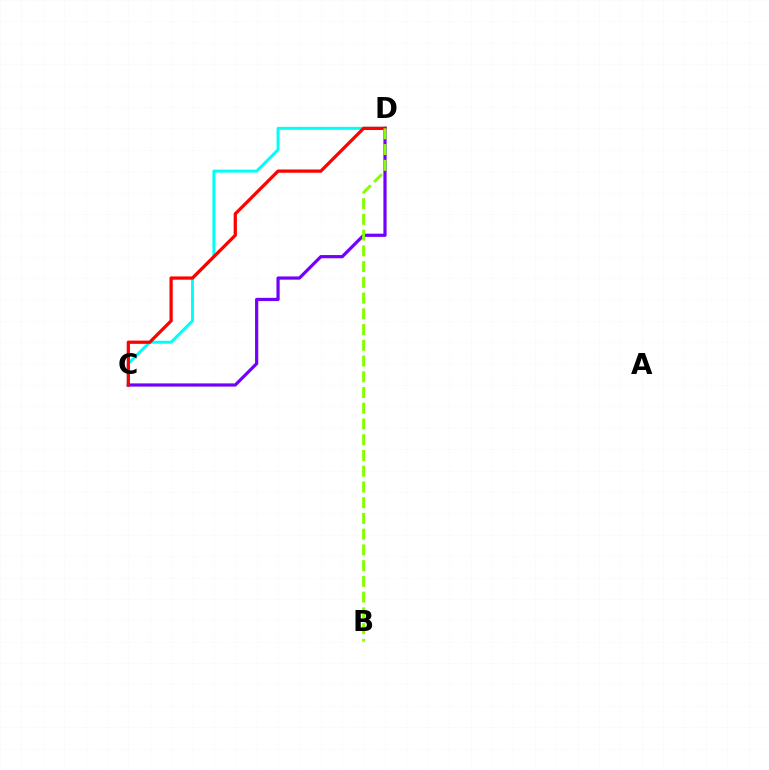{('C', 'D'): [{'color': '#00fff6', 'line_style': 'solid', 'thickness': 2.14}, {'color': '#7200ff', 'line_style': 'solid', 'thickness': 2.31}, {'color': '#ff0000', 'line_style': 'solid', 'thickness': 2.34}], ('B', 'D'): [{'color': '#84ff00', 'line_style': 'dashed', 'thickness': 2.14}]}